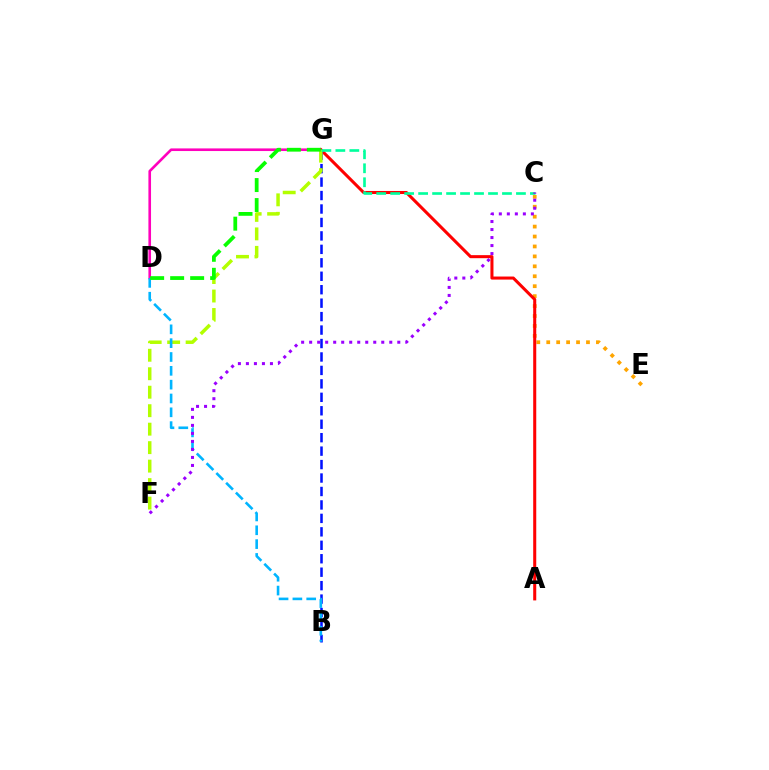{('D', 'G'): [{'color': '#ff00bd', 'line_style': 'solid', 'thickness': 1.89}, {'color': '#08ff00', 'line_style': 'dashed', 'thickness': 2.72}], ('C', 'E'): [{'color': '#ffa500', 'line_style': 'dotted', 'thickness': 2.7}], ('A', 'G'): [{'color': '#ff0000', 'line_style': 'solid', 'thickness': 2.19}], ('B', 'G'): [{'color': '#0010ff', 'line_style': 'dashed', 'thickness': 1.83}], ('F', 'G'): [{'color': '#b3ff00', 'line_style': 'dashed', 'thickness': 2.51}], ('B', 'D'): [{'color': '#00b5ff', 'line_style': 'dashed', 'thickness': 1.88}], ('C', 'G'): [{'color': '#00ff9d', 'line_style': 'dashed', 'thickness': 1.9}], ('C', 'F'): [{'color': '#9b00ff', 'line_style': 'dotted', 'thickness': 2.18}]}